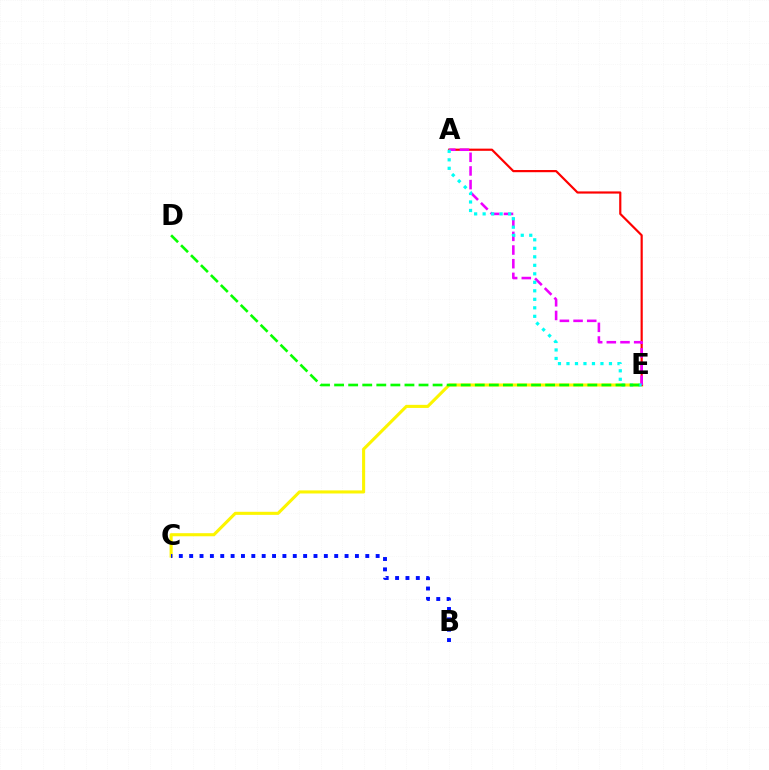{('C', 'E'): [{'color': '#fcf500', 'line_style': 'solid', 'thickness': 2.22}], ('A', 'E'): [{'color': '#ff0000', 'line_style': 'solid', 'thickness': 1.57}, {'color': '#ee00ff', 'line_style': 'dashed', 'thickness': 1.86}, {'color': '#00fff6', 'line_style': 'dotted', 'thickness': 2.31}], ('D', 'E'): [{'color': '#08ff00', 'line_style': 'dashed', 'thickness': 1.91}], ('B', 'C'): [{'color': '#0010ff', 'line_style': 'dotted', 'thickness': 2.81}]}